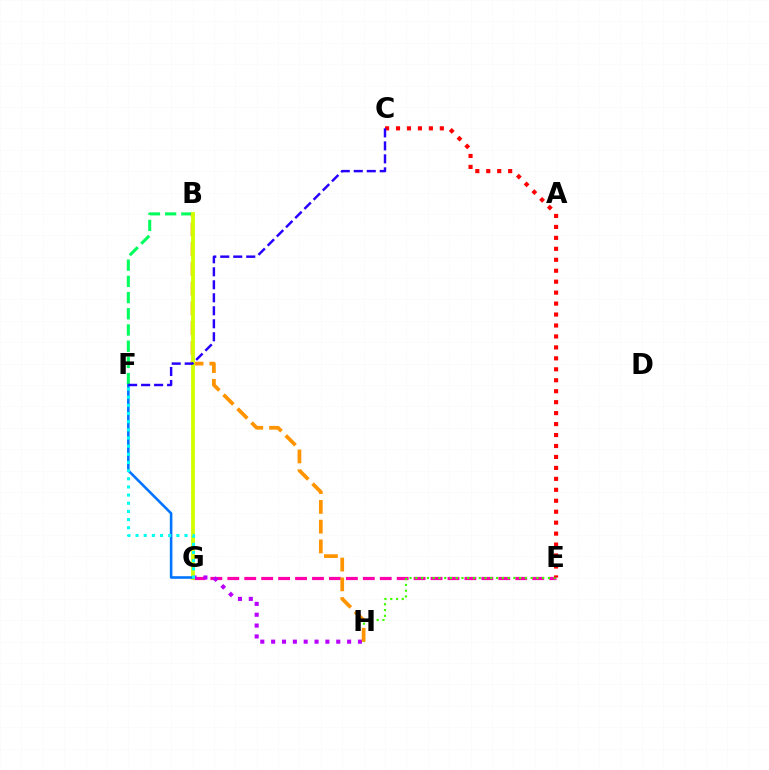{('B', 'F'): [{'color': '#00ff5c', 'line_style': 'dashed', 'thickness': 2.2}], ('E', 'G'): [{'color': '#ff00ac', 'line_style': 'dashed', 'thickness': 2.3}], ('G', 'H'): [{'color': '#b900ff', 'line_style': 'dotted', 'thickness': 2.95}], ('E', 'H'): [{'color': '#3dff00', 'line_style': 'dotted', 'thickness': 1.57}], ('B', 'H'): [{'color': '#ff9400', 'line_style': 'dashed', 'thickness': 2.69}], ('B', 'G'): [{'color': '#d1ff00', 'line_style': 'solid', 'thickness': 2.75}], ('C', 'E'): [{'color': '#ff0000', 'line_style': 'dotted', 'thickness': 2.98}], ('F', 'G'): [{'color': '#0074ff', 'line_style': 'solid', 'thickness': 1.86}, {'color': '#00fff6', 'line_style': 'dotted', 'thickness': 2.22}], ('C', 'F'): [{'color': '#2500ff', 'line_style': 'dashed', 'thickness': 1.77}]}